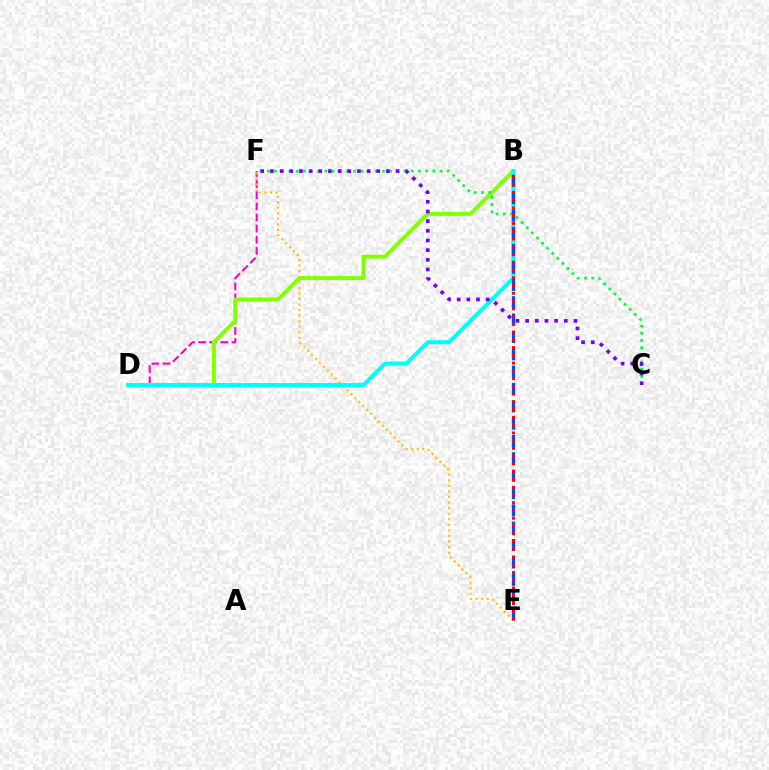{('D', 'F'): [{'color': '#ff00cf', 'line_style': 'dashed', 'thickness': 1.51}], ('B', 'D'): [{'color': '#84ff00', 'line_style': 'solid', 'thickness': 2.85}, {'color': '#00fff6', 'line_style': 'solid', 'thickness': 2.9}], ('E', 'F'): [{'color': '#ffbd00', 'line_style': 'dotted', 'thickness': 1.51}], ('C', 'F'): [{'color': '#00ff39', 'line_style': 'dotted', 'thickness': 1.95}, {'color': '#7200ff', 'line_style': 'dotted', 'thickness': 2.63}], ('B', 'E'): [{'color': '#004bff', 'line_style': 'dashed', 'thickness': 2.36}, {'color': '#ff0000', 'line_style': 'dotted', 'thickness': 2.11}]}